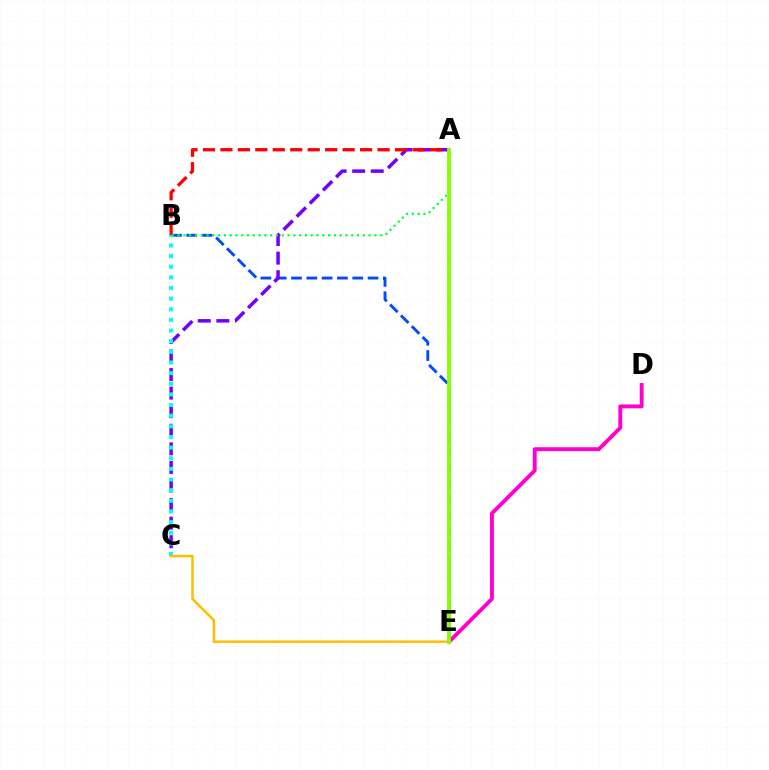{('B', 'E'): [{'color': '#004bff', 'line_style': 'dashed', 'thickness': 2.08}], ('A', 'C'): [{'color': '#7200ff', 'line_style': 'dashed', 'thickness': 2.52}], ('D', 'E'): [{'color': '#ff00cf', 'line_style': 'solid', 'thickness': 2.79}], ('A', 'B'): [{'color': '#ff0000', 'line_style': 'dashed', 'thickness': 2.37}, {'color': '#00ff39', 'line_style': 'dotted', 'thickness': 1.57}], ('B', 'C'): [{'color': '#00fff6', 'line_style': 'dotted', 'thickness': 2.89}], ('C', 'E'): [{'color': '#ffbd00', 'line_style': 'solid', 'thickness': 1.78}], ('A', 'E'): [{'color': '#84ff00', 'line_style': 'solid', 'thickness': 2.74}]}